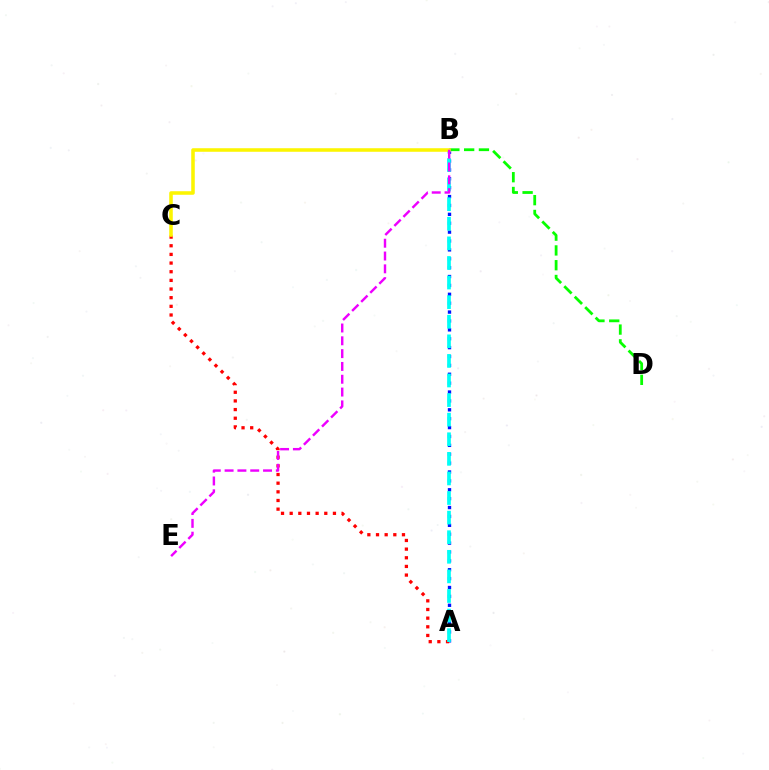{('A', 'B'): [{'color': '#0010ff', 'line_style': 'dotted', 'thickness': 2.41}, {'color': '#00fff6', 'line_style': 'dashed', 'thickness': 2.66}], ('A', 'C'): [{'color': '#ff0000', 'line_style': 'dotted', 'thickness': 2.35}], ('B', 'D'): [{'color': '#08ff00', 'line_style': 'dashed', 'thickness': 2.01}], ('B', 'C'): [{'color': '#fcf500', 'line_style': 'solid', 'thickness': 2.55}], ('B', 'E'): [{'color': '#ee00ff', 'line_style': 'dashed', 'thickness': 1.74}]}